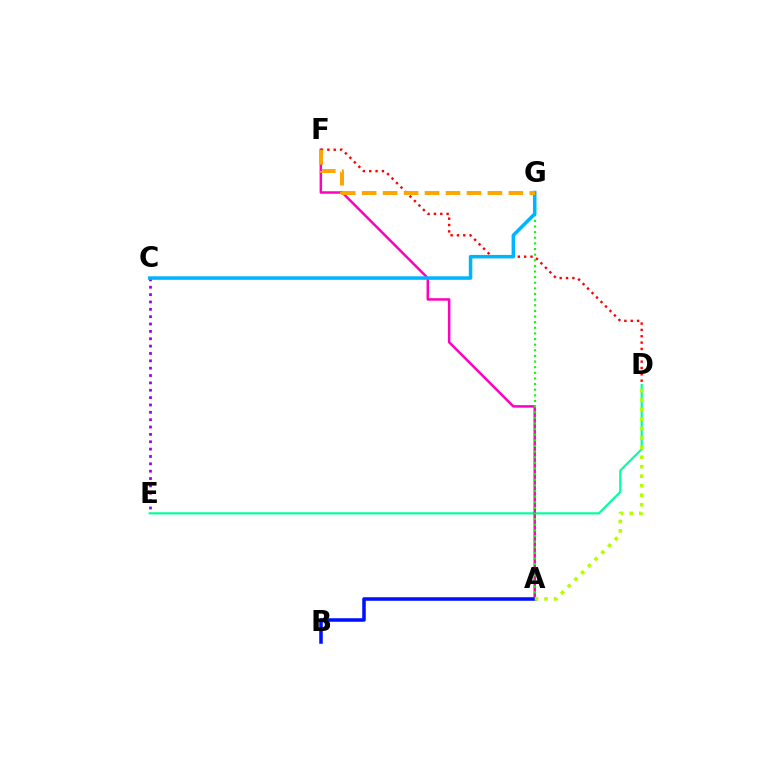{('D', 'F'): [{'color': '#ff0000', 'line_style': 'dotted', 'thickness': 1.72}], ('D', 'E'): [{'color': '#00ff9d', 'line_style': 'solid', 'thickness': 1.56}], ('A', 'F'): [{'color': '#ff00bd', 'line_style': 'solid', 'thickness': 1.79}], ('C', 'E'): [{'color': '#9b00ff', 'line_style': 'dotted', 'thickness': 2.0}], ('A', 'G'): [{'color': '#08ff00', 'line_style': 'dotted', 'thickness': 1.53}], ('C', 'G'): [{'color': '#00b5ff', 'line_style': 'solid', 'thickness': 2.53}], ('F', 'G'): [{'color': '#ffa500', 'line_style': 'dashed', 'thickness': 2.85}], ('A', 'B'): [{'color': '#0010ff', 'line_style': 'solid', 'thickness': 2.55}], ('A', 'D'): [{'color': '#b3ff00', 'line_style': 'dotted', 'thickness': 2.58}]}